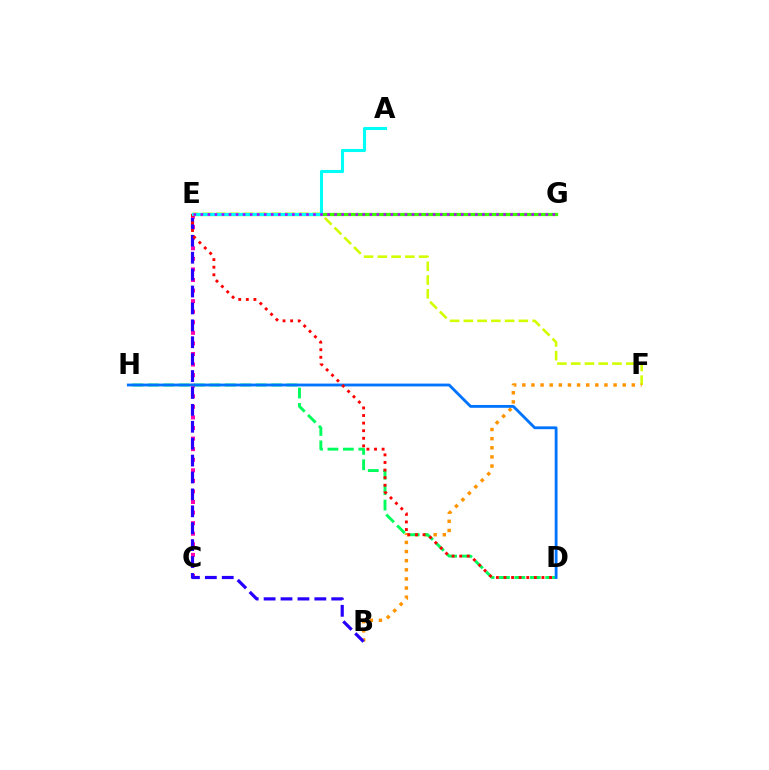{('C', 'E'): [{'color': '#ff00ac', 'line_style': 'dotted', 'thickness': 2.87}], ('E', 'F'): [{'color': '#d1ff00', 'line_style': 'dashed', 'thickness': 1.87}], ('B', 'F'): [{'color': '#ff9400', 'line_style': 'dotted', 'thickness': 2.48}], ('B', 'E'): [{'color': '#2500ff', 'line_style': 'dashed', 'thickness': 2.3}], ('E', 'G'): [{'color': '#3dff00', 'line_style': 'solid', 'thickness': 2.35}, {'color': '#b900ff', 'line_style': 'dotted', 'thickness': 1.91}], ('D', 'H'): [{'color': '#00ff5c', 'line_style': 'dashed', 'thickness': 2.1}, {'color': '#0074ff', 'line_style': 'solid', 'thickness': 2.04}], ('D', 'E'): [{'color': '#ff0000', 'line_style': 'dotted', 'thickness': 2.06}], ('A', 'E'): [{'color': '#00fff6', 'line_style': 'solid', 'thickness': 2.22}]}